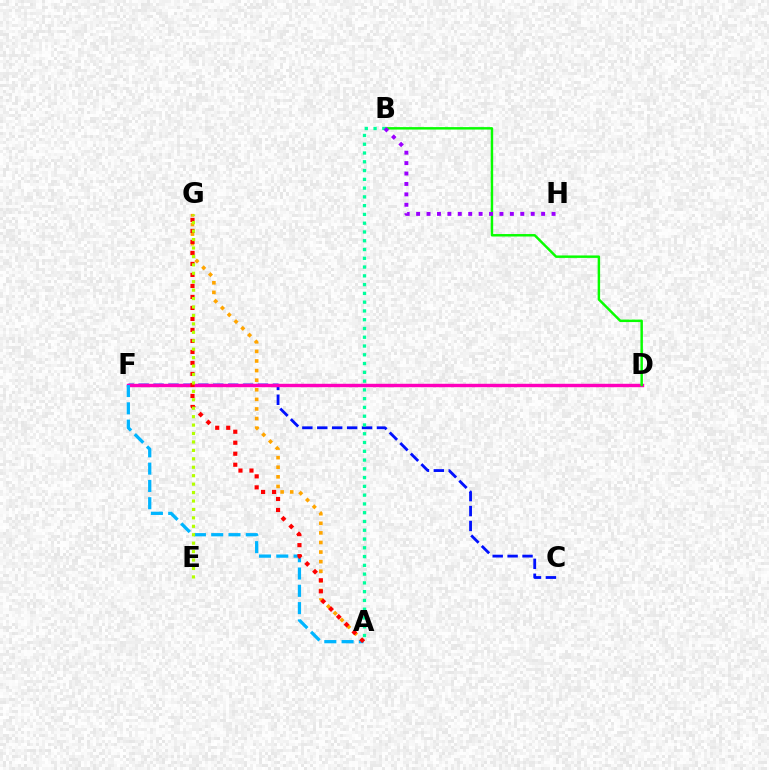{('A', 'G'): [{'color': '#ffa500', 'line_style': 'dotted', 'thickness': 2.61}, {'color': '#ff0000', 'line_style': 'dotted', 'thickness': 2.99}], ('C', 'F'): [{'color': '#0010ff', 'line_style': 'dashed', 'thickness': 2.03}], ('D', 'F'): [{'color': '#ff00bd', 'line_style': 'solid', 'thickness': 2.46}], ('B', 'D'): [{'color': '#08ff00', 'line_style': 'solid', 'thickness': 1.77}], ('A', 'F'): [{'color': '#00b5ff', 'line_style': 'dashed', 'thickness': 2.35}], ('E', 'G'): [{'color': '#b3ff00', 'line_style': 'dotted', 'thickness': 2.29}], ('A', 'B'): [{'color': '#00ff9d', 'line_style': 'dotted', 'thickness': 2.38}], ('B', 'H'): [{'color': '#9b00ff', 'line_style': 'dotted', 'thickness': 2.83}]}